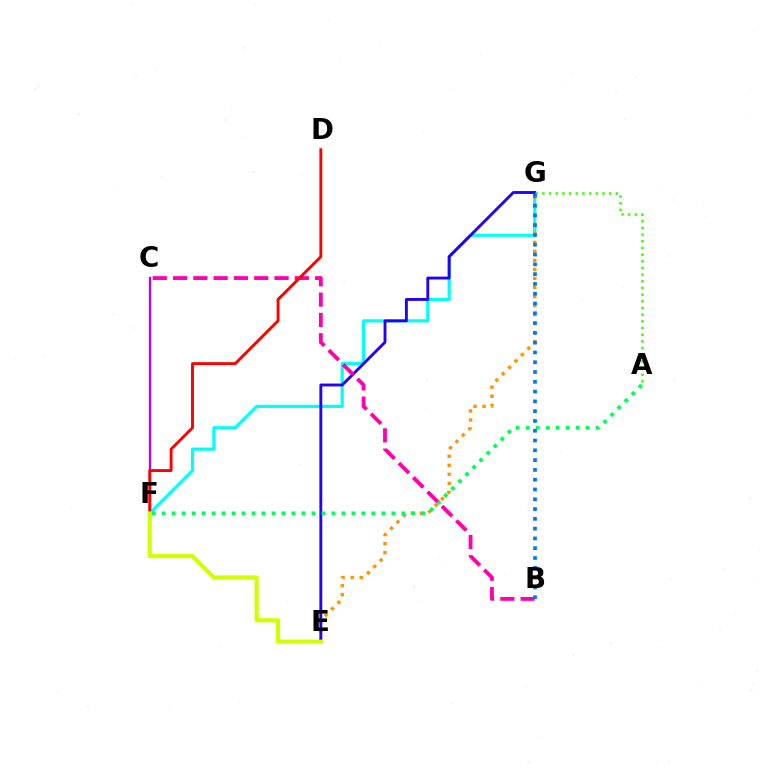{('F', 'G'): [{'color': '#00fff6', 'line_style': 'solid', 'thickness': 2.28}], ('E', 'G'): [{'color': '#ff9400', 'line_style': 'dotted', 'thickness': 2.45}, {'color': '#2500ff', 'line_style': 'solid', 'thickness': 2.07}], ('A', 'G'): [{'color': '#3dff00', 'line_style': 'dotted', 'thickness': 1.81}], ('A', 'F'): [{'color': '#00ff5c', 'line_style': 'dotted', 'thickness': 2.71}], ('C', 'F'): [{'color': '#b900ff', 'line_style': 'solid', 'thickness': 1.65}], ('B', 'C'): [{'color': '#ff00ac', 'line_style': 'dashed', 'thickness': 2.76}], ('D', 'F'): [{'color': '#ff0000', 'line_style': 'solid', 'thickness': 2.08}], ('E', 'F'): [{'color': '#d1ff00', 'line_style': 'solid', 'thickness': 2.99}], ('B', 'G'): [{'color': '#0074ff', 'line_style': 'dotted', 'thickness': 2.66}]}